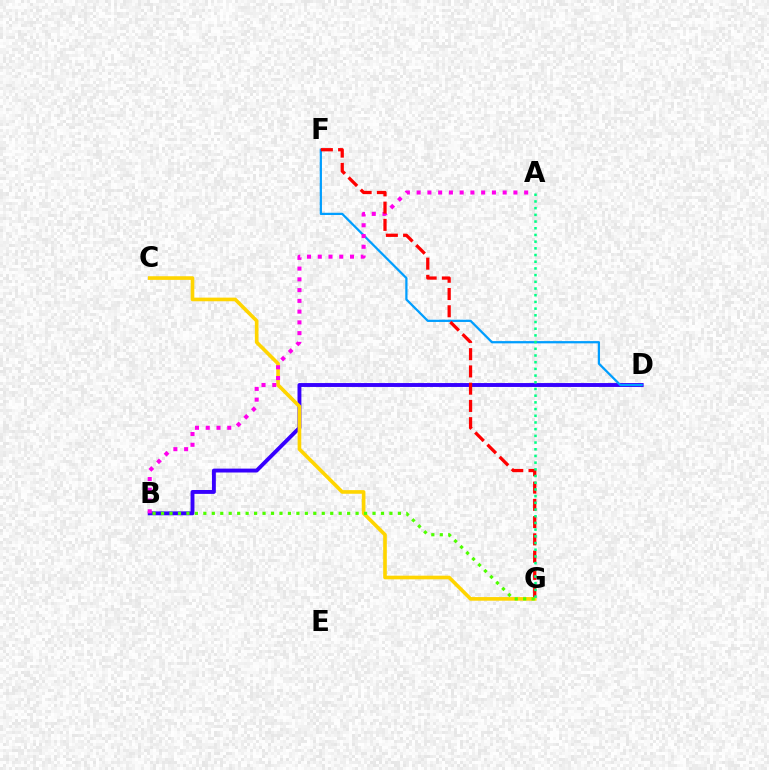{('B', 'D'): [{'color': '#3700ff', 'line_style': 'solid', 'thickness': 2.8}], ('C', 'G'): [{'color': '#ffd500', 'line_style': 'solid', 'thickness': 2.62}], ('D', 'F'): [{'color': '#009eff', 'line_style': 'solid', 'thickness': 1.62}], ('B', 'G'): [{'color': '#4fff00', 'line_style': 'dotted', 'thickness': 2.3}], ('A', 'B'): [{'color': '#ff00ed', 'line_style': 'dotted', 'thickness': 2.92}], ('F', 'G'): [{'color': '#ff0000', 'line_style': 'dashed', 'thickness': 2.34}], ('A', 'G'): [{'color': '#00ff86', 'line_style': 'dotted', 'thickness': 1.82}]}